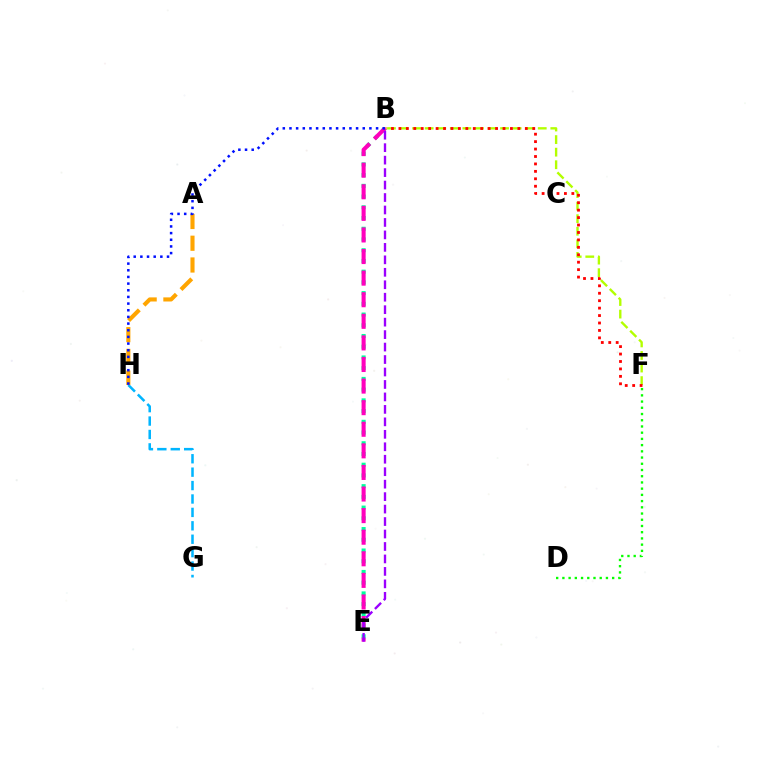{('G', 'H'): [{'color': '#00b5ff', 'line_style': 'dashed', 'thickness': 1.82}], ('B', 'E'): [{'color': '#00ff9d', 'line_style': 'dotted', 'thickness': 2.91}, {'color': '#ff00bd', 'line_style': 'dashed', 'thickness': 2.93}, {'color': '#9b00ff', 'line_style': 'dashed', 'thickness': 1.69}], ('D', 'F'): [{'color': '#08ff00', 'line_style': 'dotted', 'thickness': 1.69}], ('B', 'F'): [{'color': '#b3ff00', 'line_style': 'dashed', 'thickness': 1.71}, {'color': '#ff0000', 'line_style': 'dotted', 'thickness': 2.02}], ('A', 'H'): [{'color': '#ffa500', 'line_style': 'dashed', 'thickness': 2.96}], ('B', 'H'): [{'color': '#0010ff', 'line_style': 'dotted', 'thickness': 1.81}]}